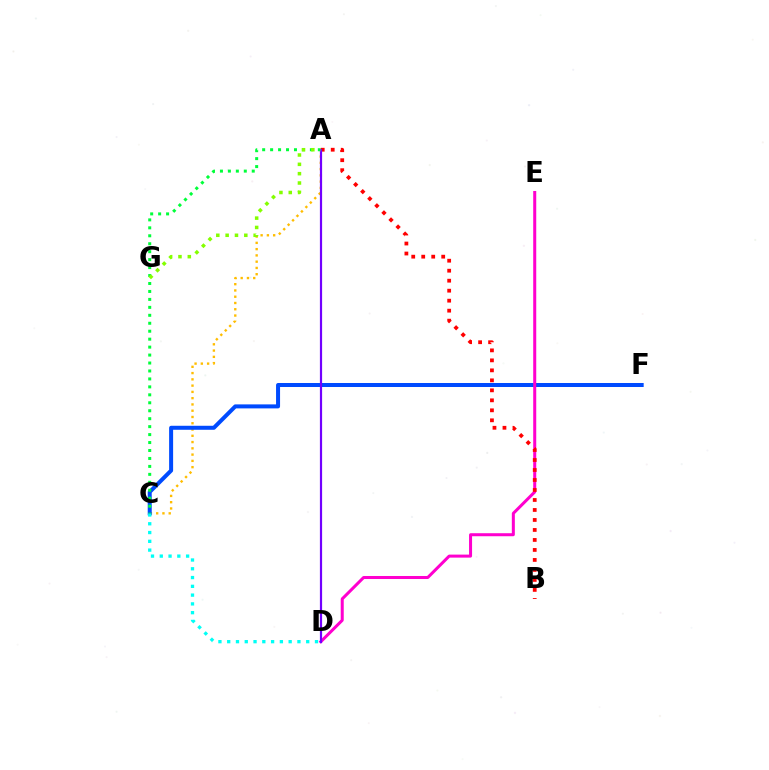{('A', 'C'): [{'color': '#ffbd00', 'line_style': 'dotted', 'thickness': 1.7}, {'color': '#00ff39', 'line_style': 'dotted', 'thickness': 2.16}], ('C', 'F'): [{'color': '#004bff', 'line_style': 'solid', 'thickness': 2.88}], ('D', 'E'): [{'color': '#ff00cf', 'line_style': 'solid', 'thickness': 2.18}], ('C', 'D'): [{'color': '#00fff6', 'line_style': 'dotted', 'thickness': 2.39}], ('A', 'B'): [{'color': '#ff0000', 'line_style': 'dotted', 'thickness': 2.71}], ('A', 'D'): [{'color': '#7200ff', 'line_style': 'solid', 'thickness': 1.58}], ('A', 'G'): [{'color': '#84ff00', 'line_style': 'dotted', 'thickness': 2.54}]}